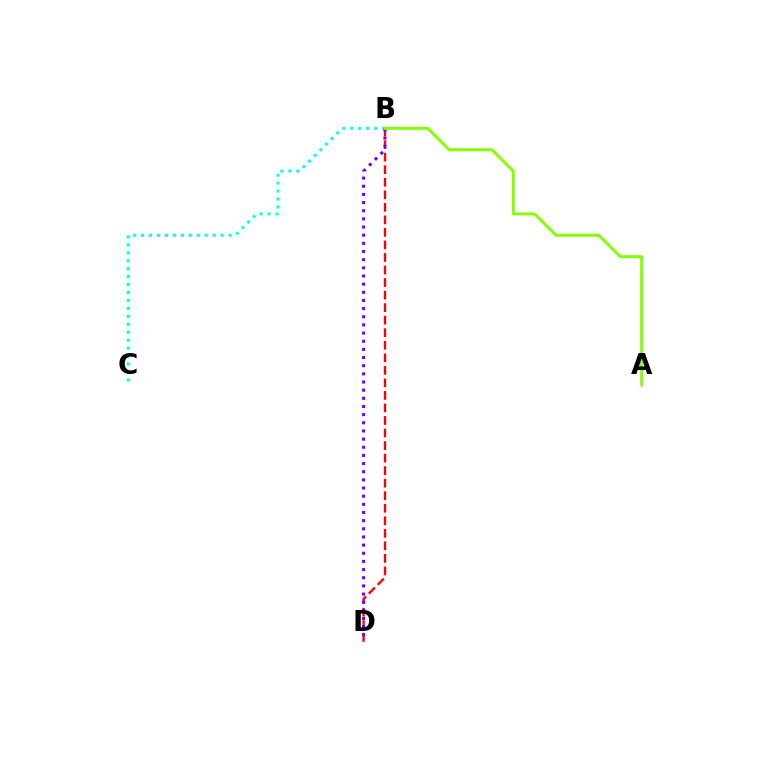{('B', 'D'): [{'color': '#ff0000', 'line_style': 'dashed', 'thickness': 1.7}, {'color': '#7200ff', 'line_style': 'dotted', 'thickness': 2.22}], ('B', 'C'): [{'color': '#00fff6', 'line_style': 'dotted', 'thickness': 2.16}], ('A', 'B'): [{'color': '#84ff00', 'line_style': 'solid', 'thickness': 2.13}]}